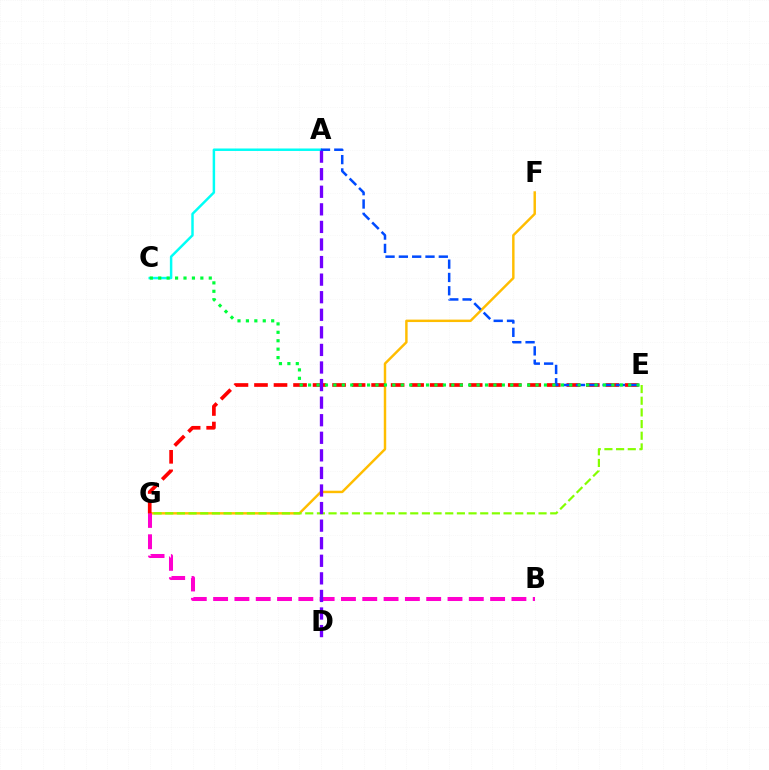{('A', 'C'): [{'color': '#00fff6', 'line_style': 'solid', 'thickness': 1.78}], ('F', 'G'): [{'color': '#ffbd00', 'line_style': 'solid', 'thickness': 1.76}], ('B', 'G'): [{'color': '#ff00cf', 'line_style': 'dashed', 'thickness': 2.89}], ('E', 'G'): [{'color': '#84ff00', 'line_style': 'dashed', 'thickness': 1.58}, {'color': '#ff0000', 'line_style': 'dashed', 'thickness': 2.65}], ('A', 'D'): [{'color': '#7200ff', 'line_style': 'dashed', 'thickness': 2.39}], ('A', 'E'): [{'color': '#004bff', 'line_style': 'dashed', 'thickness': 1.81}], ('C', 'E'): [{'color': '#00ff39', 'line_style': 'dotted', 'thickness': 2.29}]}